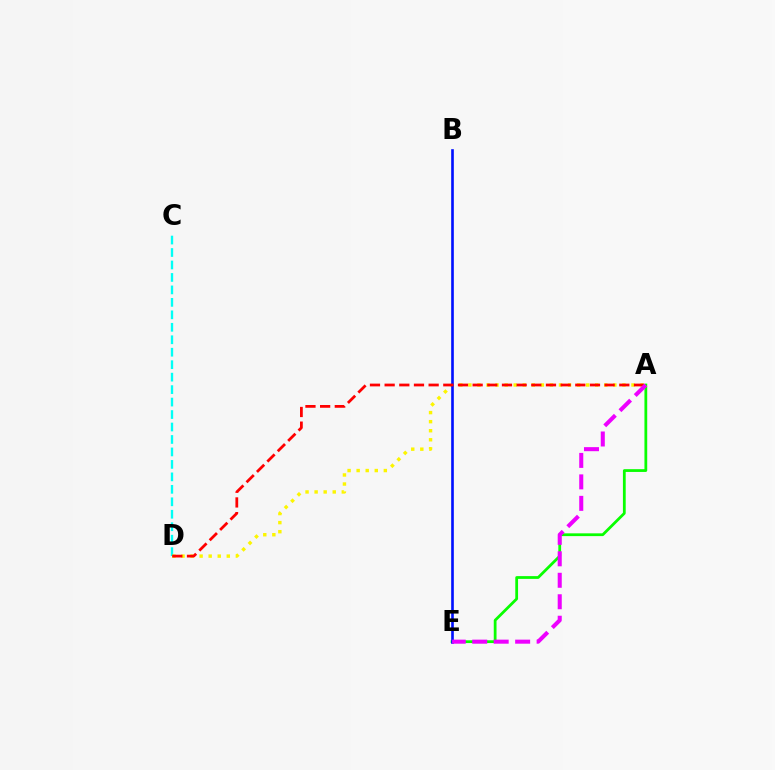{('A', 'E'): [{'color': '#08ff00', 'line_style': 'solid', 'thickness': 2.0}, {'color': '#ee00ff', 'line_style': 'dashed', 'thickness': 2.92}], ('C', 'D'): [{'color': '#00fff6', 'line_style': 'dashed', 'thickness': 1.69}], ('A', 'D'): [{'color': '#fcf500', 'line_style': 'dotted', 'thickness': 2.46}, {'color': '#ff0000', 'line_style': 'dashed', 'thickness': 1.99}], ('B', 'E'): [{'color': '#0010ff', 'line_style': 'solid', 'thickness': 1.9}]}